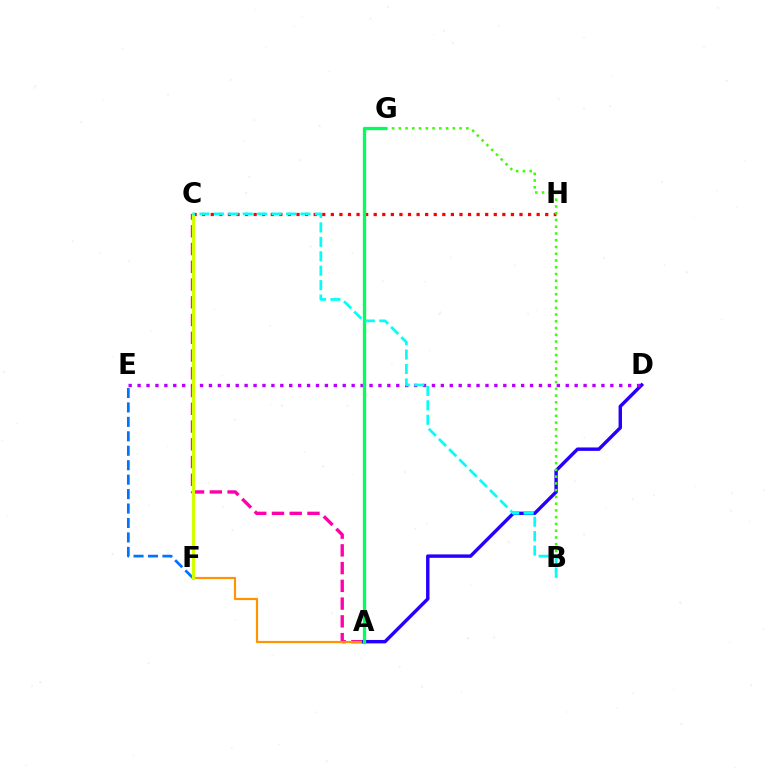{('C', 'H'): [{'color': '#ff0000', 'line_style': 'dotted', 'thickness': 2.33}], ('A', 'C'): [{'color': '#ff00ac', 'line_style': 'dashed', 'thickness': 2.41}], ('A', 'F'): [{'color': '#ff9400', 'line_style': 'solid', 'thickness': 1.58}], ('A', 'D'): [{'color': '#2500ff', 'line_style': 'solid', 'thickness': 2.46}], ('B', 'G'): [{'color': '#3dff00', 'line_style': 'dotted', 'thickness': 1.84}], ('D', 'E'): [{'color': '#b900ff', 'line_style': 'dotted', 'thickness': 2.42}], ('E', 'F'): [{'color': '#0074ff', 'line_style': 'dashed', 'thickness': 1.96}], ('C', 'F'): [{'color': '#d1ff00', 'line_style': 'solid', 'thickness': 2.33}], ('A', 'G'): [{'color': '#00ff5c', 'line_style': 'solid', 'thickness': 2.38}], ('B', 'C'): [{'color': '#00fff6', 'line_style': 'dashed', 'thickness': 1.96}]}